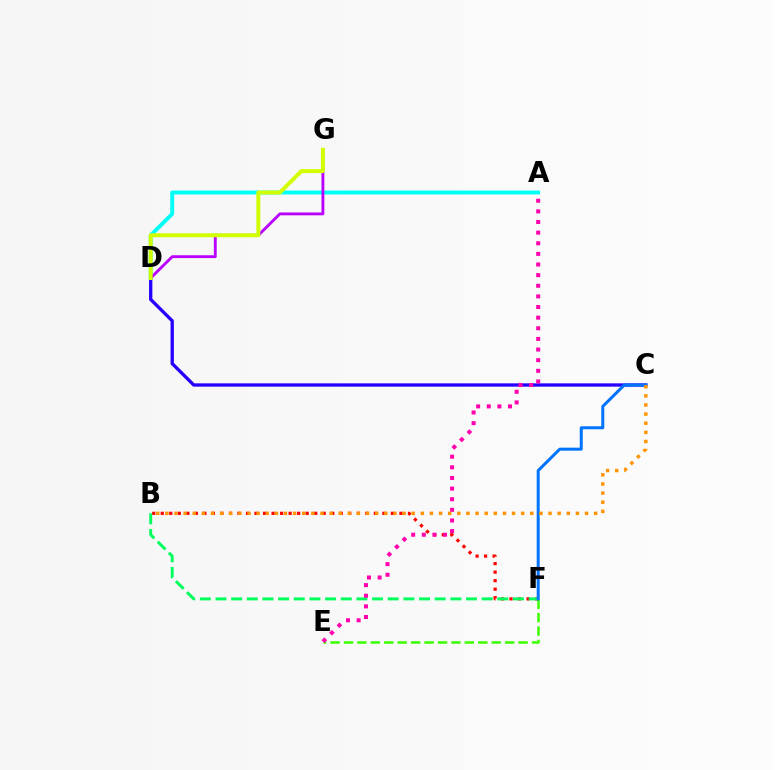{('B', 'F'): [{'color': '#ff0000', 'line_style': 'dotted', 'thickness': 2.32}, {'color': '#00ff5c', 'line_style': 'dashed', 'thickness': 2.13}], ('A', 'D'): [{'color': '#00fff6', 'line_style': 'solid', 'thickness': 2.8}], ('D', 'G'): [{'color': '#b900ff', 'line_style': 'solid', 'thickness': 2.05}, {'color': '#d1ff00', 'line_style': 'solid', 'thickness': 2.85}], ('C', 'D'): [{'color': '#2500ff', 'line_style': 'solid', 'thickness': 2.39}], ('E', 'F'): [{'color': '#3dff00', 'line_style': 'dashed', 'thickness': 1.82}], ('A', 'E'): [{'color': '#ff00ac', 'line_style': 'dotted', 'thickness': 2.89}], ('C', 'F'): [{'color': '#0074ff', 'line_style': 'solid', 'thickness': 2.16}], ('B', 'C'): [{'color': '#ff9400', 'line_style': 'dotted', 'thickness': 2.48}]}